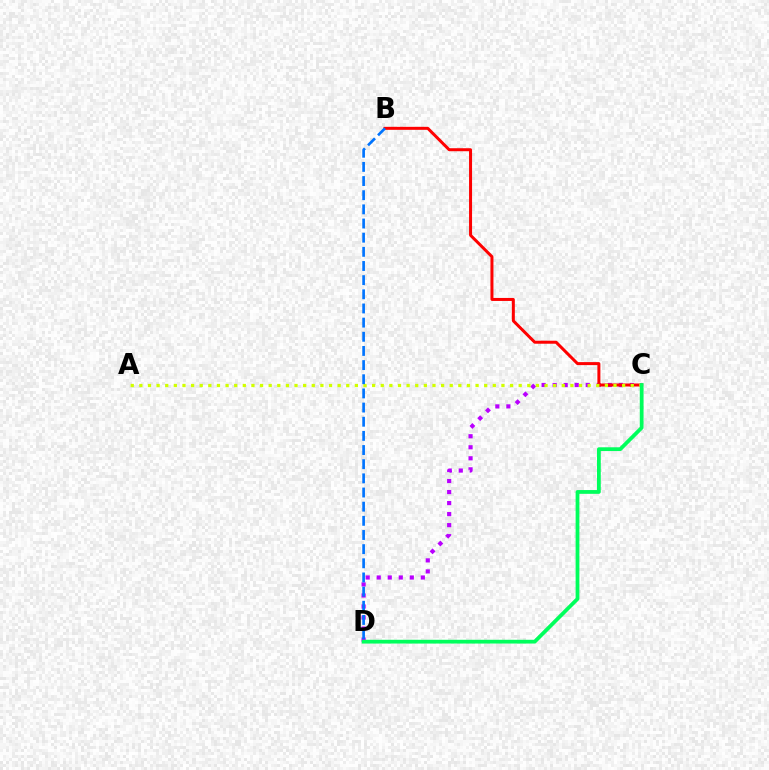{('C', 'D'): [{'color': '#b900ff', 'line_style': 'dotted', 'thickness': 3.0}, {'color': '#00ff5c', 'line_style': 'solid', 'thickness': 2.72}], ('B', 'C'): [{'color': '#ff0000', 'line_style': 'solid', 'thickness': 2.16}], ('A', 'C'): [{'color': '#d1ff00', 'line_style': 'dotted', 'thickness': 2.34}], ('B', 'D'): [{'color': '#0074ff', 'line_style': 'dashed', 'thickness': 1.92}]}